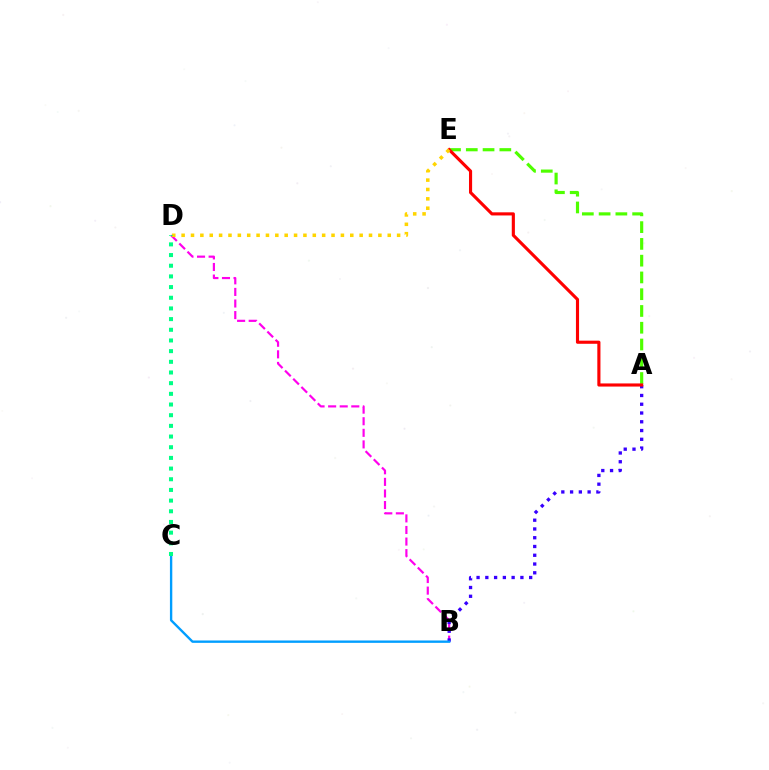{('B', 'D'): [{'color': '#ff00ed', 'line_style': 'dashed', 'thickness': 1.57}], ('A', 'B'): [{'color': '#3700ff', 'line_style': 'dotted', 'thickness': 2.38}], ('A', 'E'): [{'color': '#4fff00', 'line_style': 'dashed', 'thickness': 2.28}, {'color': '#ff0000', 'line_style': 'solid', 'thickness': 2.25}], ('D', 'E'): [{'color': '#ffd500', 'line_style': 'dotted', 'thickness': 2.55}], ('B', 'C'): [{'color': '#009eff', 'line_style': 'solid', 'thickness': 1.7}], ('C', 'D'): [{'color': '#00ff86', 'line_style': 'dotted', 'thickness': 2.9}]}